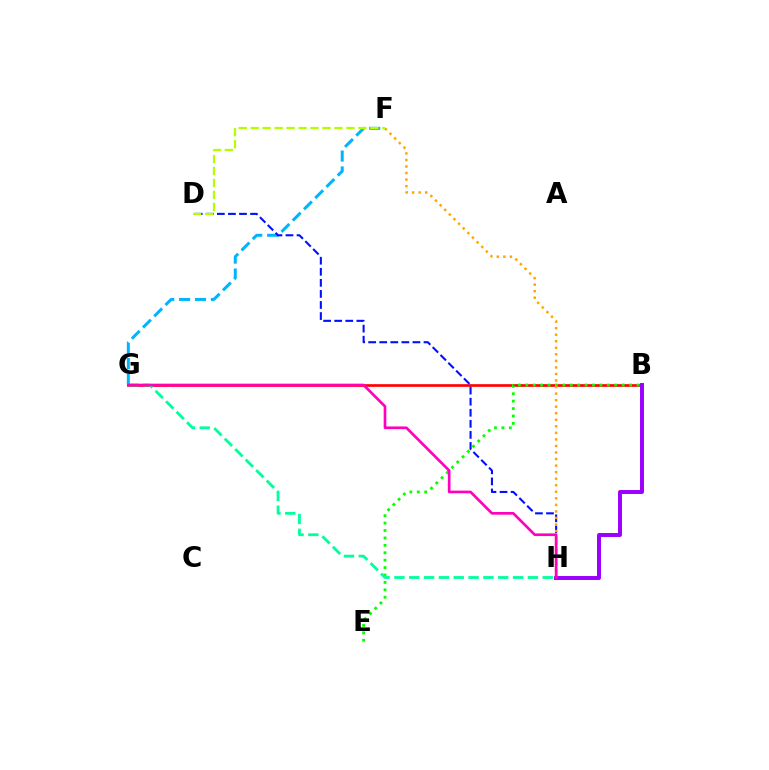{('B', 'G'): [{'color': '#ff0000', 'line_style': 'solid', 'thickness': 1.92}], ('F', 'G'): [{'color': '#00b5ff', 'line_style': 'dashed', 'thickness': 2.16}], ('B', 'E'): [{'color': '#08ff00', 'line_style': 'dotted', 'thickness': 2.01}], ('D', 'H'): [{'color': '#0010ff', 'line_style': 'dashed', 'thickness': 1.5}], ('B', 'H'): [{'color': '#9b00ff', 'line_style': 'solid', 'thickness': 2.85}], ('F', 'H'): [{'color': '#ffa500', 'line_style': 'dotted', 'thickness': 1.78}], ('D', 'F'): [{'color': '#b3ff00', 'line_style': 'dashed', 'thickness': 1.63}], ('G', 'H'): [{'color': '#00ff9d', 'line_style': 'dashed', 'thickness': 2.01}, {'color': '#ff00bd', 'line_style': 'solid', 'thickness': 1.92}]}